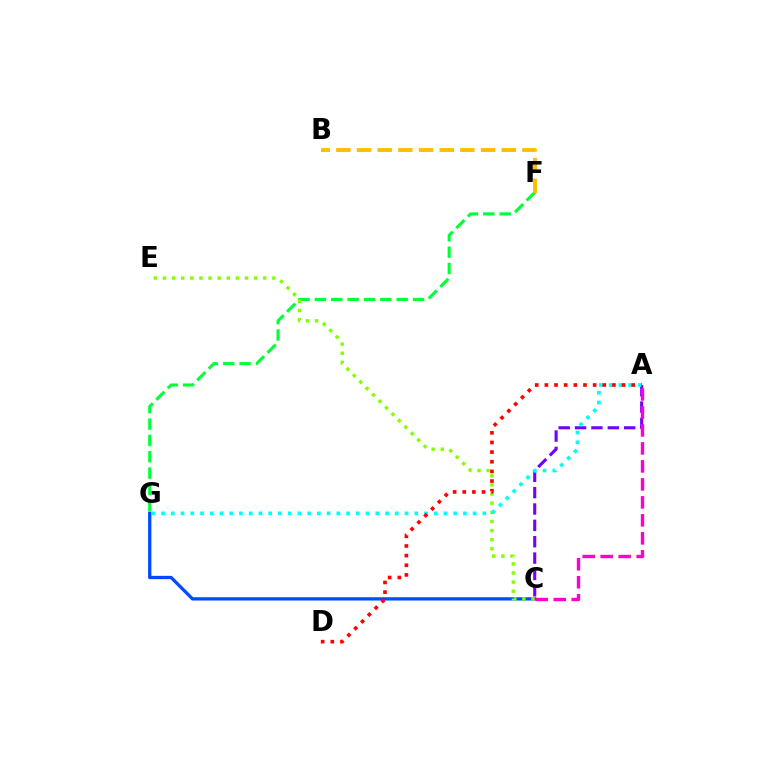{('C', 'G'): [{'color': '#004bff', 'line_style': 'solid', 'thickness': 2.37}], ('F', 'G'): [{'color': '#00ff39', 'line_style': 'dashed', 'thickness': 2.22}], ('B', 'F'): [{'color': '#ffbd00', 'line_style': 'dashed', 'thickness': 2.81}], ('A', 'C'): [{'color': '#7200ff', 'line_style': 'dashed', 'thickness': 2.22}, {'color': '#ff00cf', 'line_style': 'dashed', 'thickness': 2.44}], ('C', 'E'): [{'color': '#84ff00', 'line_style': 'dotted', 'thickness': 2.48}], ('A', 'G'): [{'color': '#00fff6', 'line_style': 'dotted', 'thickness': 2.65}], ('A', 'D'): [{'color': '#ff0000', 'line_style': 'dotted', 'thickness': 2.62}]}